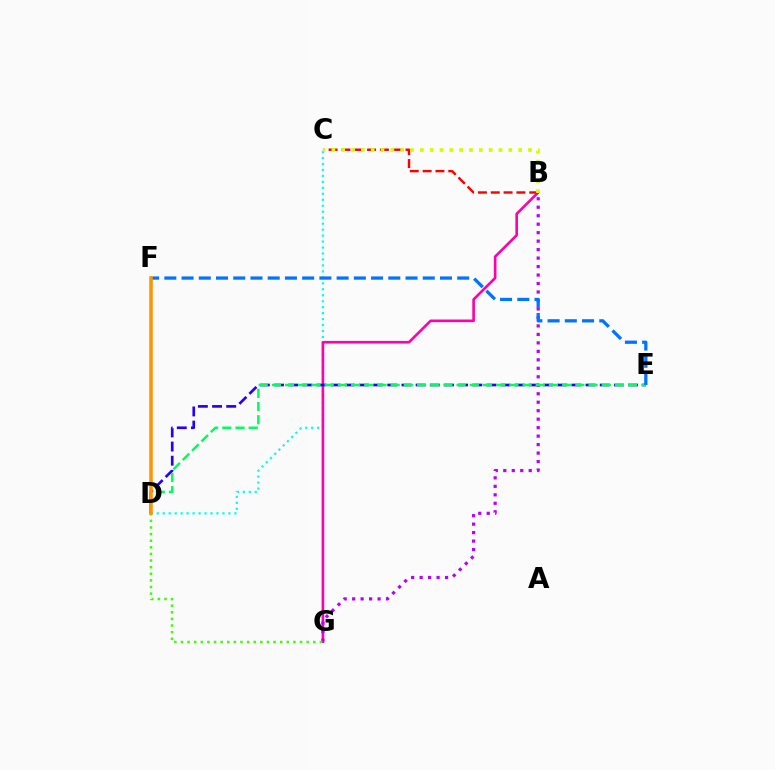{('C', 'D'): [{'color': '#00fff6', 'line_style': 'dotted', 'thickness': 1.62}], ('B', 'G'): [{'color': '#ff00ac', 'line_style': 'solid', 'thickness': 1.89}, {'color': '#b900ff', 'line_style': 'dotted', 'thickness': 2.3}], ('B', 'C'): [{'color': '#ff0000', 'line_style': 'dashed', 'thickness': 1.74}, {'color': '#d1ff00', 'line_style': 'dotted', 'thickness': 2.67}], ('D', 'E'): [{'color': '#2500ff', 'line_style': 'dashed', 'thickness': 1.92}, {'color': '#00ff5c', 'line_style': 'dashed', 'thickness': 1.79}], ('D', 'G'): [{'color': '#3dff00', 'line_style': 'dotted', 'thickness': 1.8}], ('E', 'F'): [{'color': '#0074ff', 'line_style': 'dashed', 'thickness': 2.34}], ('D', 'F'): [{'color': '#ff9400', 'line_style': 'solid', 'thickness': 2.52}]}